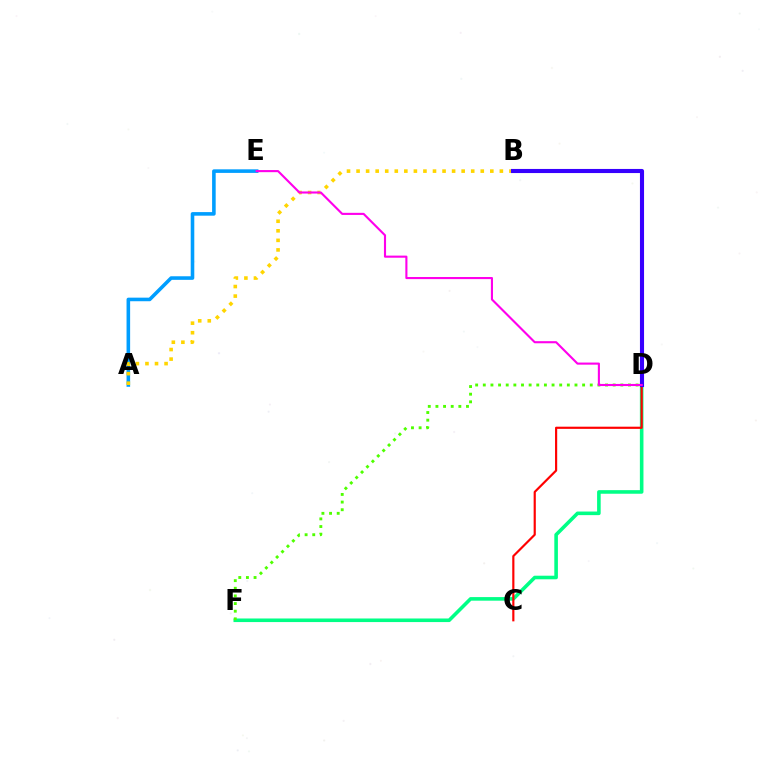{('D', 'F'): [{'color': '#00ff86', 'line_style': 'solid', 'thickness': 2.58}, {'color': '#4fff00', 'line_style': 'dotted', 'thickness': 2.08}], ('A', 'E'): [{'color': '#009eff', 'line_style': 'solid', 'thickness': 2.58}], ('C', 'D'): [{'color': '#ff0000', 'line_style': 'solid', 'thickness': 1.56}], ('A', 'B'): [{'color': '#ffd500', 'line_style': 'dotted', 'thickness': 2.6}], ('B', 'D'): [{'color': '#3700ff', 'line_style': 'solid', 'thickness': 2.95}], ('D', 'E'): [{'color': '#ff00ed', 'line_style': 'solid', 'thickness': 1.52}]}